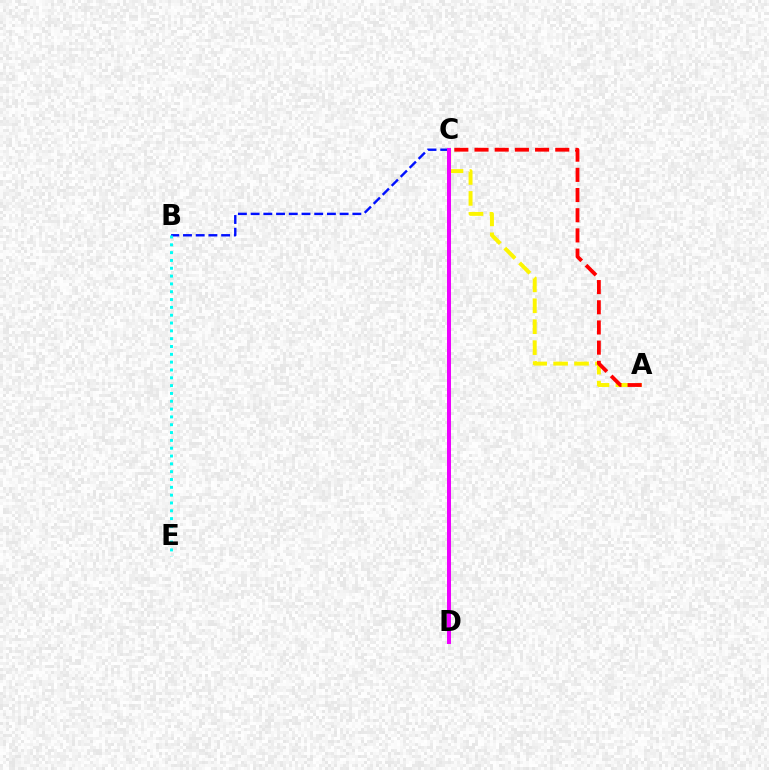{('B', 'C'): [{'color': '#0010ff', 'line_style': 'dashed', 'thickness': 1.73}], ('B', 'E'): [{'color': '#00fff6', 'line_style': 'dotted', 'thickness': 2.13}], ('C', 'D'): [{'color': '#08ff00', 'line_style': 'dashed', 'thickness': 1.66}, {'color': '#ee00ff', 'line_style': 'solid', 'thickness': 2.86}], ('A', 'C'): [{'color': '#fcf500', 'line_style': 'dashed', 'thickness': 2.84}, {'color': '#ff0000', 'line_style': 'dashed', 'thickness': 2.74}]}